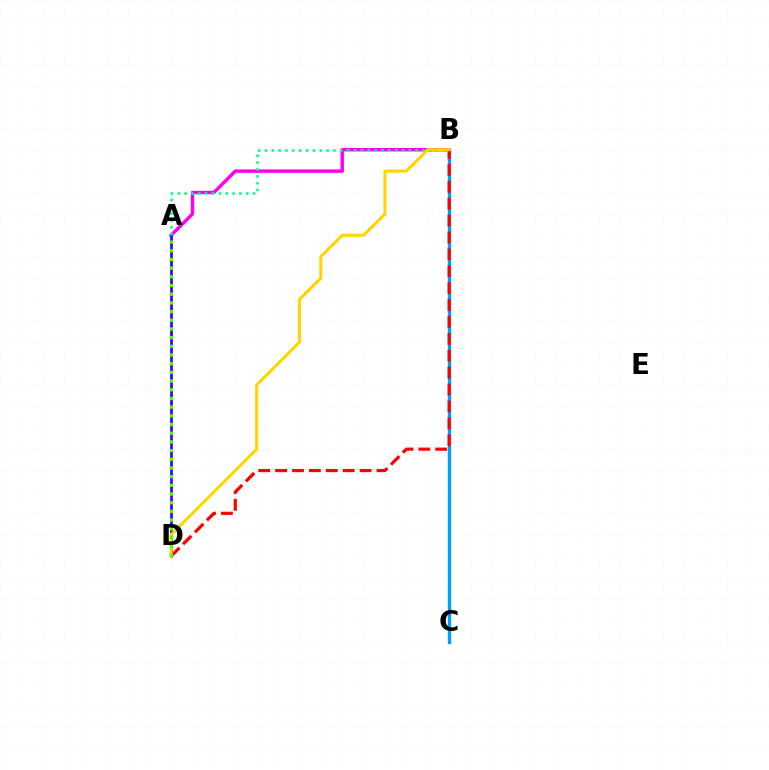{('A', 'B'): [{'color': '#ff00ed', 'line_style': 'solid', 'thickness': 2.47}, {'color': '#00ff86', 'line_style': 'dotted', 'thickness': 1.86}], ('A', 'D'): [{'color': '#3700ff', 'line_style': 'solid', 'thickness': 1.95}, {'color': '#4fff00', 'line_style': 'dotted', 'thickness': 2.36}], ('B', 'C'): [{'color': '#009eff', 'line_style': 'solid', 'thickness': 2.42}], ('B', 'D'): [{'color': '#ff0000', 'line_style': 'dashed', 'thickness': 2.3}, {'color': '#ffd500', 'line_style': 'solid', 'thickness': 2.22}]}